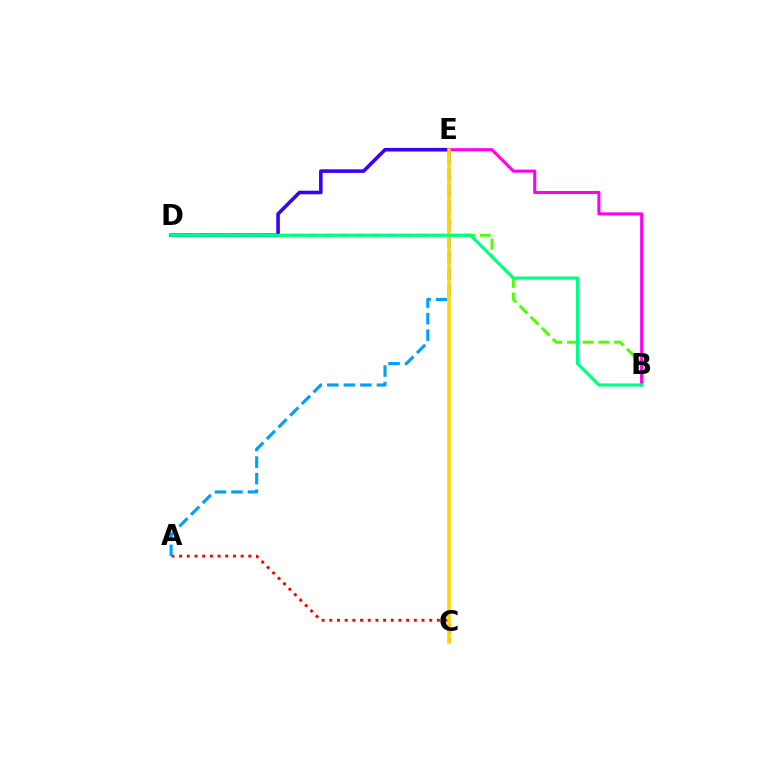{('A', 'C'): [{'color': '#ff0000', 'line_style': 'dotted', 'thickness': 2.09}], ('B', 'D'): [{'color': '#4fff00', 'line_style': 'dashed', 'thickness': 2.13}, {'color': '#00ff86', 'line_style': 'solid', 'thickness': 2.26}], ('D', 'E'): [{'color': '#3700ff', 'line_style': 'solid', 'thickness': 2.59}], ('A', 'E'): [{'color': '#009eff', 'line_style': 'dashed', 'thickness': 2.25}], ('B', 'E'): [{'color': '#ff00ed', 'line_style': 'solid', 'thickness': 2.21}], ('C', 'E'): [{'color': '#ffd500', 'line_style': 'solid', 'thickness': 2.53}]}